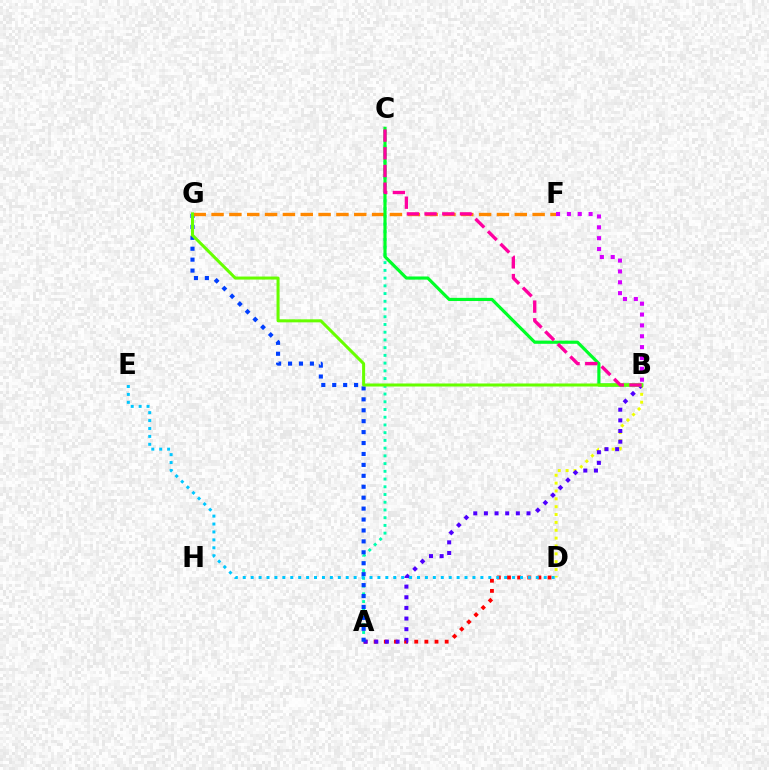{('A', 'C'): [{'color': '#00ffaf', 'line_style': 'dotted', 'thickness': 2.1}], ('B', 'D'): [{'color': '#eeff00', 'line_style': 'dotted', 'thickness': 2.13}], ('A', 'D'): [{'color': '#ff0000', 'line_style': 'dotted', 'thickness': 2.76}], ('A', 'B'): [{'color': '#4f00ff', 'line_style': 'dotted', 'thickness': 2.89}], ('A', 'G'): [{'color': '#003fff', 'line_style': 'dotted', 'thickness': 2.97}], ('F', 'G'): [{'color': '#ff8800', 'line_style': 'dashed', 'thickness': 2.42}], ('B', 'C'): [{'color': '#00ff27', 'line_style': 'solid', 'thickness': 2.27}, {'color': '#ff00a0', 'line_style': 'dashed', 'thickness': 2.4}], ('B', 'G'): [{'color': '#66ff00', 'line_style': 'solid', 'thickness': 2.18}], ('D', 'E'): [{'color': '#00c7ff', 'line_style': 'dotted', 'thickness': 2.15}], ('B', 'F'): [{'color': '#d600ff', 'line_style': 'dotted', 'thickness': 2.95}]}